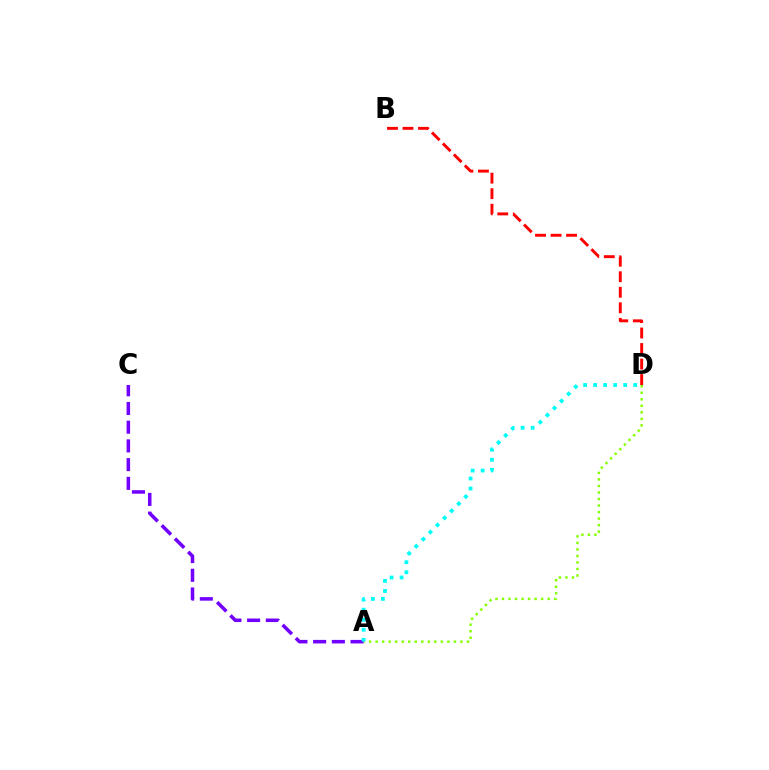{('B', 'D'): [{'color': '#ff0000', 'line_style': 'dashed', 'thickness': 2.11}], ('A', 'D'): [{'color': '#84ff00', 'line_style': 'dotted', 'thickness': 1.77}, {'color': '#00fff6', 'line_style': 'dotted', 'thickness': 2.72}], ('A', 'C'): [{'color': '#7200ff', 'line_style': 'dashed', 'thickness': 2.54}]}